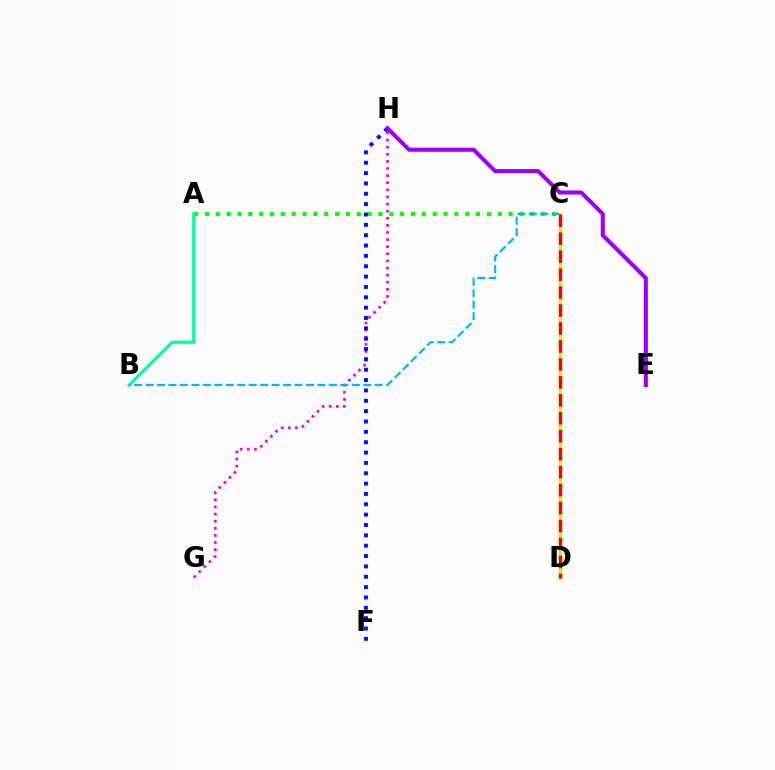{('G', 'H'): [{'color': '#ff00bd', 'line_style': 'dotted', 'thickness': 1.93}], ('A', 'C'): [{'color': '#08ff00', 'line_style': 'dotted', 'thickness': 2.95}], ('A', 'B'): [{'color': '#00ff9d', 'line_style': 'solid', 'thickness': 2.26}], ('F', 'H'): [{'color': '#0010ff', 'line_style': 'dotted', 'thickness': 2.81}], ('C', 'D'): [{'color': '#ffa500', 'line_style': 'dashed', 'thickness': 2.42}, {'color': '#b3ff00', 'line_style': 'solid', 'thickness': 2.23}, {'color': '#ff0000', 'line_style': 'dashed', 'thickness': 2.44}], ('B', 'C'): [{'color': '#00b5ff', 'line_style': 'dashed', 'thickness': 1.56}], ('E', 'H'): [{'color': '#9b00ff', 'line_style': 'solid', 'thickness': 2.95}]}